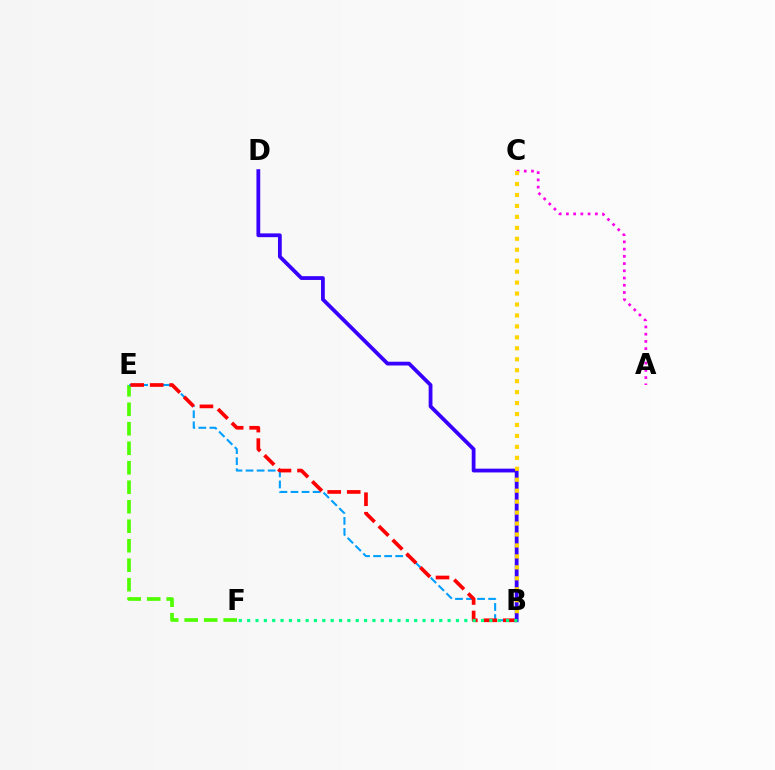{('E', 'F'): [{'color': '#4fff00', 'line_style': 'dashed', 'thickness': 2.65}], ('B', 'E'): [{'color': '#009eff', 'line_style': 'dashed', 'thickness': 1.5}, {'color': '#ff0000', 'line_style': 'dashed', 'thickness': 2.65}], ('A', 'C'): [{'color': '#ff00ed', 'line_style': 'dotted', 'thickness': 1.97}], ('B', 'D'): [{'color': '#3700ff', 'line_style': 'solid', 'thickness': 2.72}], ('B', 'C'): [{'color': '#ffd500', 'line_style': 'dotted', 'thickness': 2.98}], ('B', 'F'): [{'color': '#00ff86', 'line_style': 'dotted', 'thickness': 2.27}]}